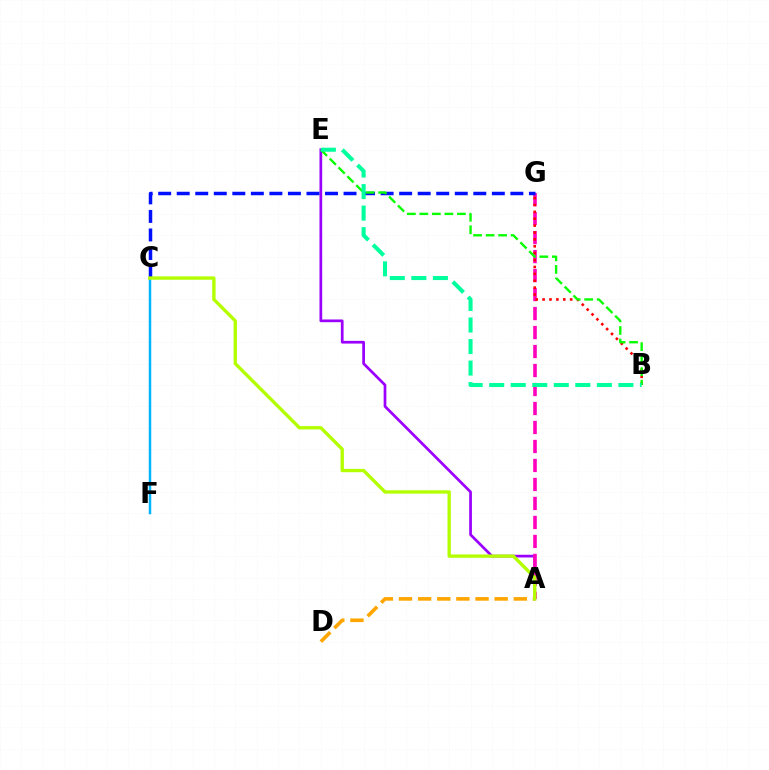{('A', 'E'): [{'color': '#9b00ff', 'line_style': 'solid', 'thickness': 1.95}], ('A', 'G'): [{'color': '#ff00bd', 'line_style': 'dashed', 'thickness': 2.58}], ('C', 'F'): [{'color': '#00b5ff', 'line_style': 'solid', 'thickness': 1.8}], ('A', 'D'): [{'color': '#ffa500', 'line_style': 'dashed', 'thickness': 2.6}], ('B', 'G'): [{'color': '#ff0000', 'line_style': 'dotted', 'thickness': 1.87}], ('C', 'G'): [{'color': '#0010ff', 'line_style': 'dashed', 'thickness': 2.52}], ('B', 'E'): [{'color': '#08ff00', 'line_style': 'dashed', 'thickness': 1.7}, {'color': '#00ff9d', 'line_style': 'dashed', 'thickness': 2.93}], ('A', 'C'): [{'color': '#b3ff00', 'line_style': 'solid', 'thickness': 2.41}]}